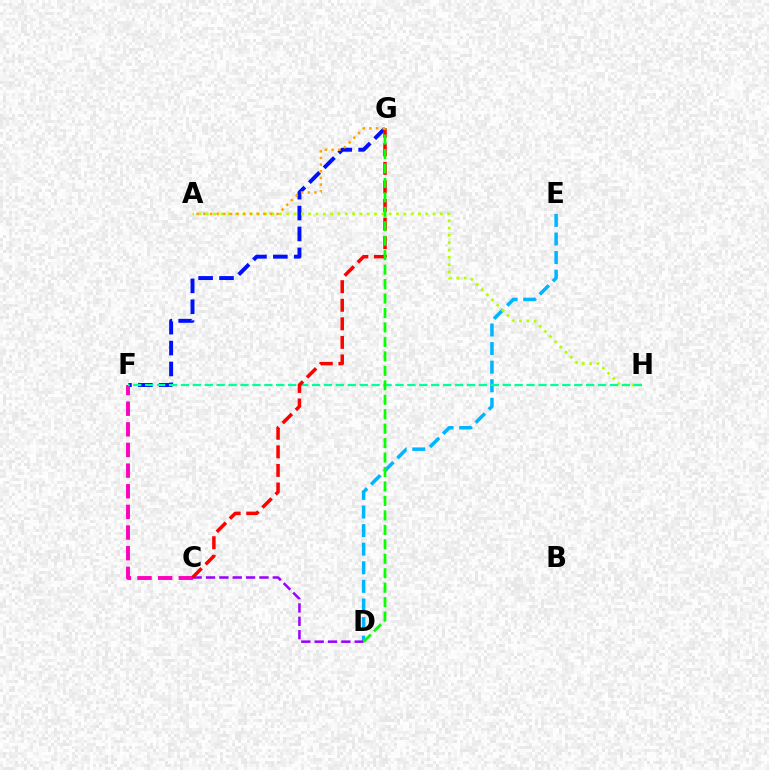{('F', 'G'): [{'color': '#0010ff', 'line_style': 'dashed', 'thickness': 2.84}], ('D', 'E'): [{'color': '#00b5ff', 'line_style': 'dashed', 'thickness': 2.53}], ('A', 'H'): [{'color': '#b3ff00', 'line_style': 'dotted', 'thickness': 1.99}], ('C', 'F'): [{'color': '#ff00bd', 'line_style': 'dashed', 'thickness': 2.8}], ('F', 'H'): [{'color': '#00ff9d', 'line_style': 'dashed', 'thickness': 1.62}], ('C', 'D'): [{'color': '#9b00ff', 'line_style': 'dashed', 'thickness': 1.81}], ('C', 'G'): [{'color': '#ff0000', 'line_style': 'dashed', 'thickness': 2.52}], ('D', 'G'): [{'color': '#08ff00', 'line_style': 'dashed', 'thickness': 1.96}], ('A', 'G'): [{'color': '#ffa500', 'line_style': 'dotted', 'thickness': 1.81}]}